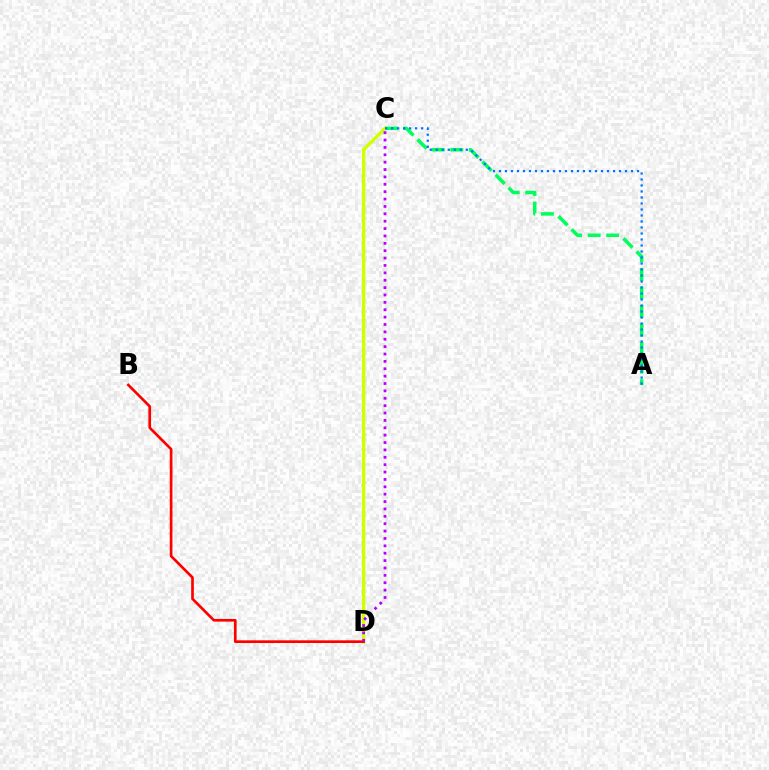{('A', 'C'): [{'color': '#00ff5c', 'line_style': 'dashed', 'thickness': 2.52}, {'color': '#0074ff', 'line_style': 'dotted', 'thickness': 1.63}], ('C', 'D'): [{'color': '#d1ff00', 'line_style': 'solid', 'thickness': 2.47}, {'color': '#b900ff', 'line_style': 'dotted', 'thickness': 2.0}], ('B', 'D'): [{'color': '#ff0000', 'line_style': 'solid', 'thickness': 1.93}]}